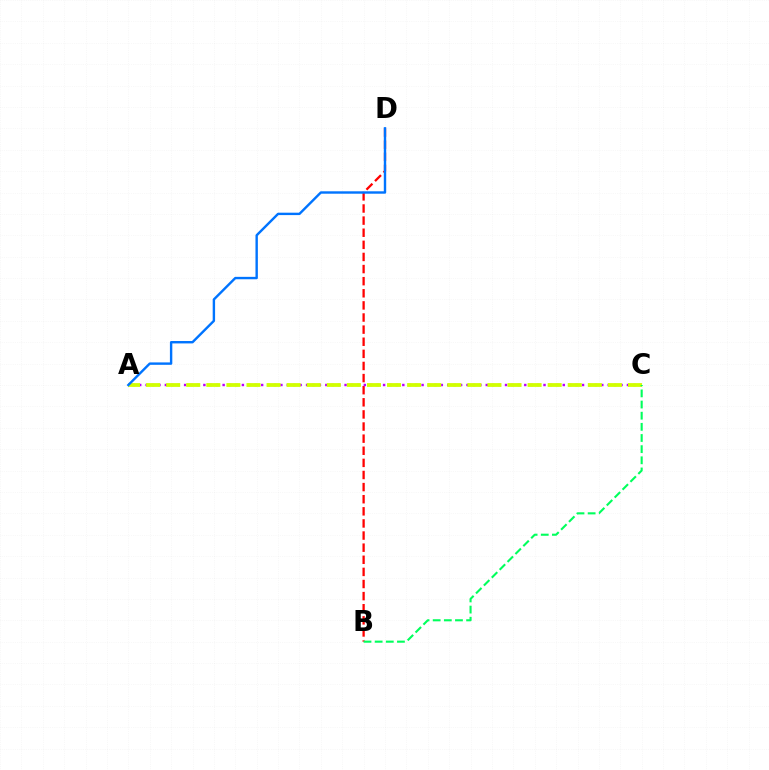{('B', 'D'): [{'color': '#ff0000', 'line_style': 'dashed', 'thickness': 1.65}], ('A', 'C'): [{'color': '#b900ff', 'line_style': 'dotted', 'thickness': 1.74}, {'color': '#d1ff00', 'line_style': 'dashed', 'thickness': 2.73}], ('A', 'D'): [{'color': '#0074ff', 'line_style': 'solid', 'thickness': 1.73}], ('B', 'C'): [{'color': '#00ff5c', 'line_style': 'dashed', 'thickness': 1.51}]}